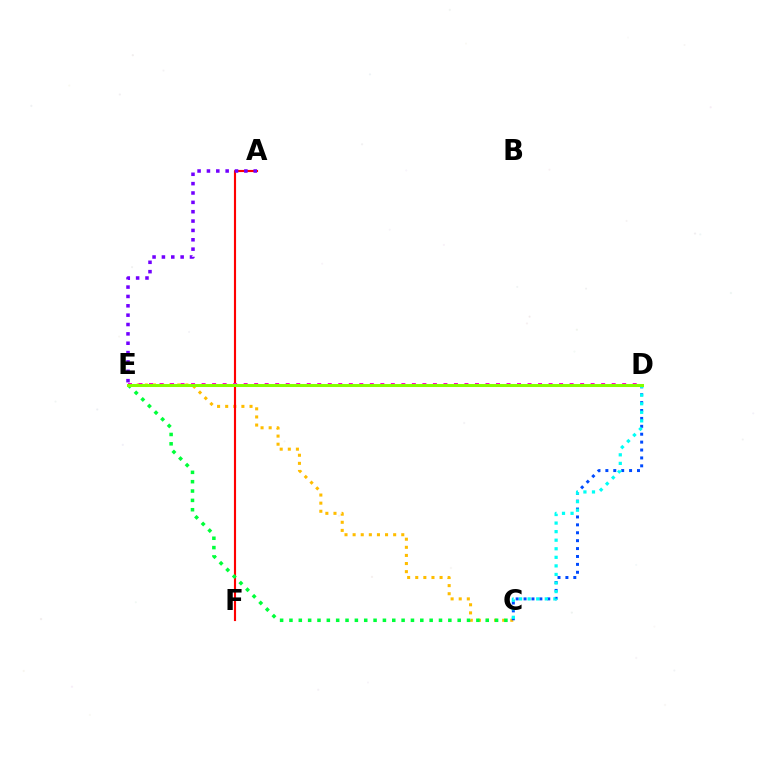{('C', 'E'): [{'color': '#ffbd00', 'line_style': 'dotted', 'thickness': 2.2}, {'color': '#00ff39', 'line_style': 'dotted', 'thickness': 2.54}], ('C', 'D'): [{'color': '#004bff', 'line_style': 'dotted', 'thickness': 2.15}, {'color': '#00fff6', 'line_style': 'dotted', 'thickness': 2.33}], ('A', 'F'): [{'color': '#ff0000', 'line_style': 'solid', 'thickness': 1.54}], ('D', 'E'): [{'color': '#ff00cf', 'line_style': 'dotted', 'thickness': 2.86}, {'color': '#84ff00', 'line_style': 'solid', 'thickness': 2.18}], ('A', 'E'): [{'color': '#7200ff', 'line_style': 'dotted', 'thickness': 2.54}]}